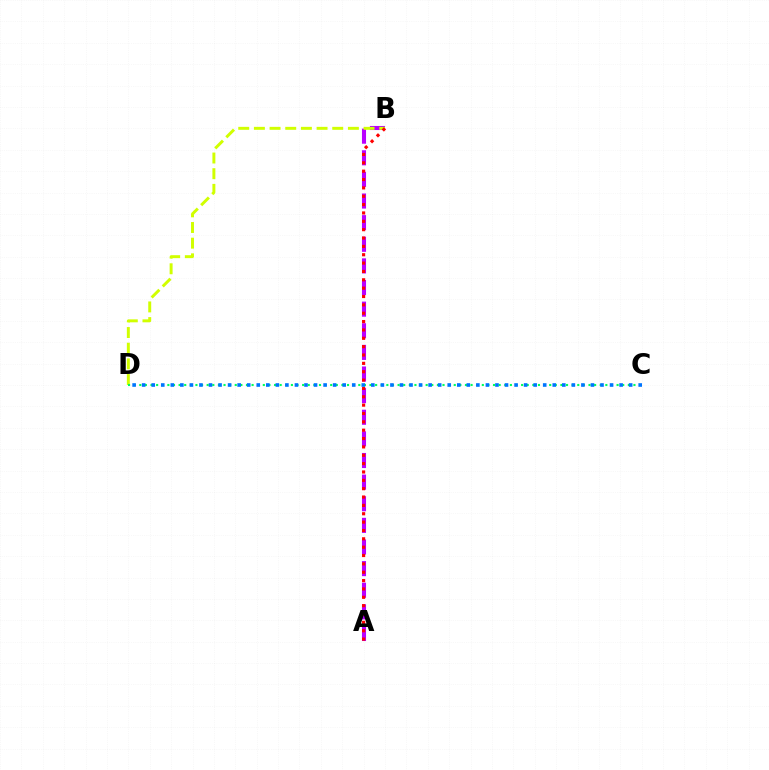{('A', 'B'): [{'color': '#b900ff', 'line_style': 'dashed', 'thickness': 2.94}, {'color': '#ff0000', 'line_style': 'dotted', 'thickness': 2.27}], ('B', 'D'): [{'color': '#d1ff00', 'line_style': 'dashed', 'thickness': 2.13}], ('C', 'D'): [{'color': '#00ff5c', 'line_style': 'dotted', 'thickness': 1.53}, {'color': '#0074ff', 'line_style': 'dotted', 'thickness': 2.59}]}